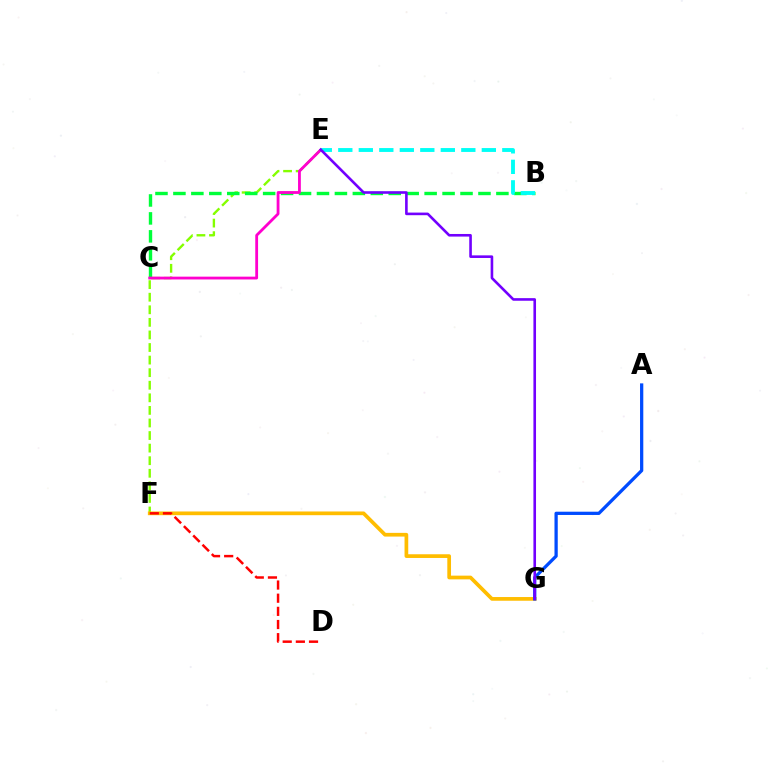{('E', 'F'): [{'color': '#84ff00', 'line_style': 'dashed', 'thickness': 1.71}], ('B', 'C'): [{'color': '#00ff39', 'line_style': 'dashed', 'thickness': 2.44}], ('F', 'G'): [{'color': '#ffbd00', 'line_style': 'solid', 'thickness': 2.67}], ('A', 'G'): [{'color': '#004bff', 'line_style': 'solid', 'thickness': 2.35}], ('D', 'F'): [{'color': '#ff0000', 'line_style': 'dashed', 'thickness': 1.79}], ('C', 'E'): [{'color': '#ff00cf', 'line_style': 'solid', 'thickness': 2.02}], ('B', 'E'): [{'color': '#00fff6', 'line_style': 'dashed', 'thickness': 2.79}], ('E', 'G'): [{'color': '#7200ff', 'line_style': 'solid', 'thickness': 1.88}]}